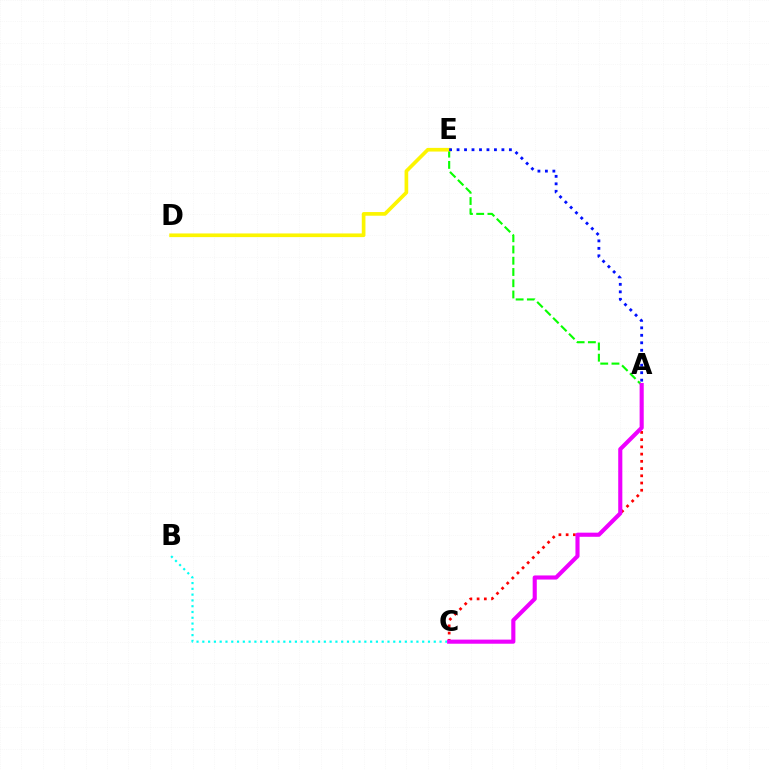{('A', 'E'): [{'color': '#08ff00', 'line_style': 'dashed', 'thickness': 1.53}, {'color': '#0010ff', 'line_style': 'dotted', 'thickness': 2.03}], ('D', 'E'): [{'color': '#fcf500', 'line_style': 'solid', 'thickness': 2.64}], ('B', 'C'): [{'color': '#00fff6', 'line_style': 'dotted', 'thickness': 1.57}], ('A', 'C'): [{'color': '#ff0000', 'line_style': 'dotted', 'thickness': 1.96}, {'color': '#ee00ff', 'line_style': 'solid', 'thickness': 2.96}]}